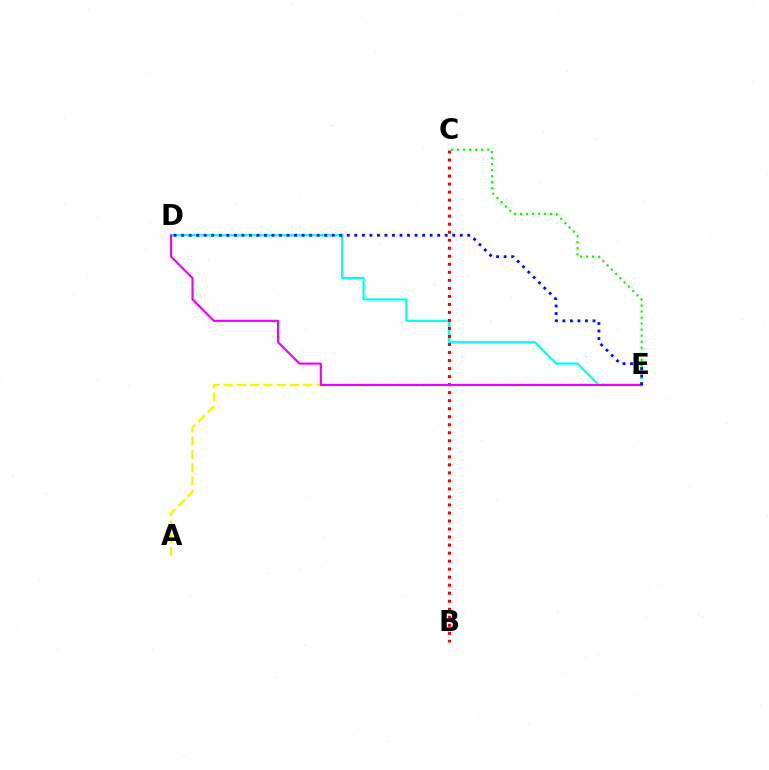{('D', 'E'): [{'color': '#00fff6', 'line_style': 'solid', 'thickness': 1.62}, {'color': '#ee00ff', 'line_style': 'solid', 'thickness': 1.56}, {'color': '#0010ff', 'line_style': 'dotted', 'thickness': 2.05}], ('A', 'E'): [{'color': '#fcf500', 'line_style': 'dashed', 'thickness': 1.8}], ('C', 'E'): [{'color': '#08ff00', 'line_style': 'dotted', 'thickness': 1.64}], ('B', 'C'): [{'color': '#ff0000', 'line_style': 'dotted', 'thickness': 2.18}]}